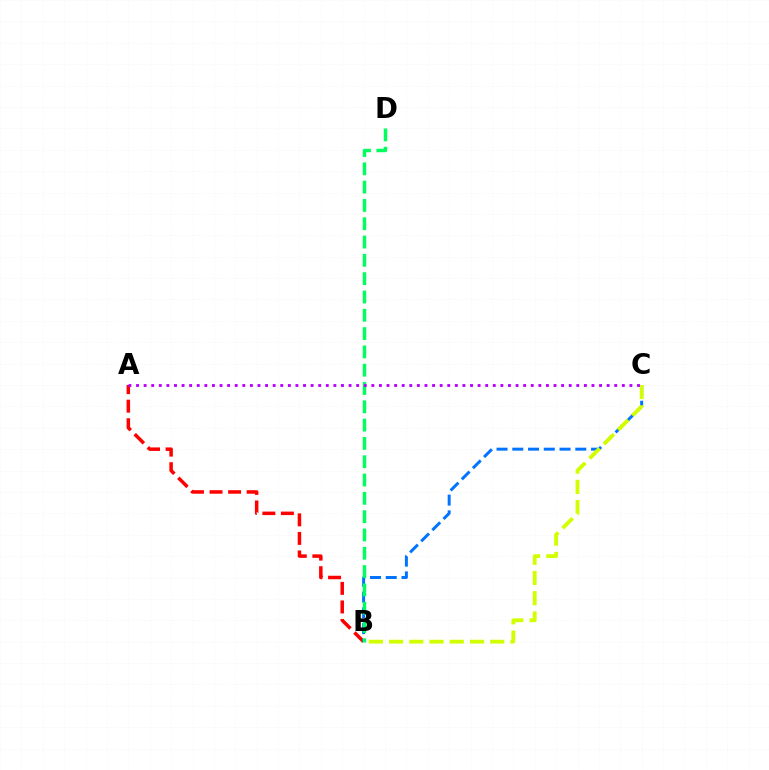{('A', 'B'): [{'color': '#ff0000', 'line_style': 'dashed', 'thickness': 2.52}], ('B', 'C'): [{'color': '#0074ff', 'line_style': 'dashed', 'thickness': 2.14}, {'color': '#d1ff00', 'line_style': 'dashed', 'thickness': 2.75}], ('B', 'D'): [{'color': '#00ff5c', 'line_style': 'dashed', 'thickness': 2.49}], ('A', 'C'): [{'color': '#b900ff', 'line_style': 'dotted', 'thickness': 2.06}]}